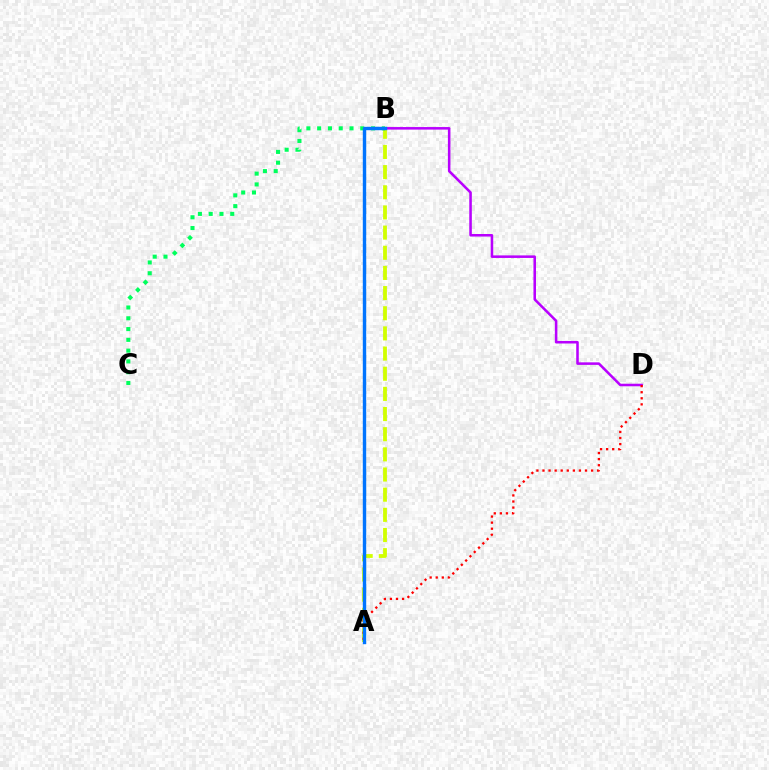{('A', 'B'): [{'color': '#d1ff00', 'line_style': 'dashed', 'thickness': 2.74}, {'color': '#0074ff', 'line_style': 'solid', 'thickness': 2.45}], ('B', 'D'): [{'color': '#b900ff', 'line_style': 'solid', 'thickness': 1.83}], ('B', 'C'): [{'color': '#00ff5c', 'line_style': 'dotted', 'thickness': 2.93}], ('A', 'D'): [{'color': '#ff0000', 'line_style': 'dotted', 'thickness': 1.65}]}